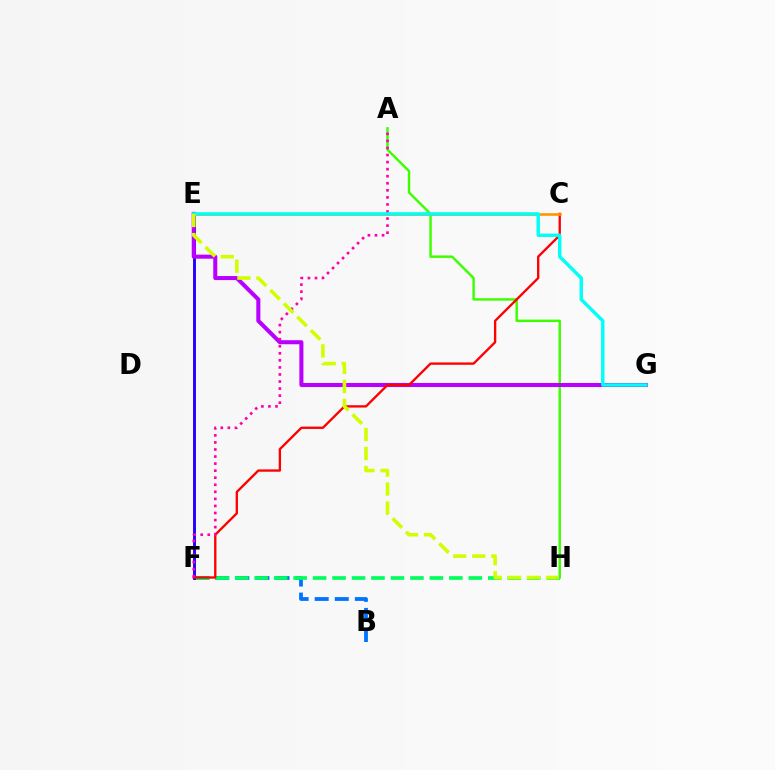{('B', 'F'): [{'color': '#0074ff', 'line_style': 'dashed', 'thickness': 2.73}], ('A', 'H'): [{'color': '#3dff00', 'line_style': 'solid', 'thickness': 1.76}], ('F', 'H'): [{'color': '#00ff5c', 'line_style': 'dashed', 'thickness': 2.64}], ('E', 'F'): [{'color': '#2500ff', 'line_style': 'solid', 'thickness': 2.09}], ('E', 'G'): [{'color': '#b900ff', 'line_style': 'solid', 'thickness': 2.92}, {'color': '#00fff6', 'line_style': 'solid', 'thickness': 2.46}], ('C', 'F'): [{'color': '#ff0000', 'line_style': 'solid', 'thickness': 1.68}], ('A', 'F'): [{'color': '#ff00ac', 'line_style': 'dotted', 'thickness': 1.92}], ('C', 'E'): [{'color': '#ff9400', 'line_style': 'solid', 'thickness': 1.86}], ('E', 'H'): [{'color': '#d1ff00', 'line_style': 'dashed', 'thickness': 2.58}]}